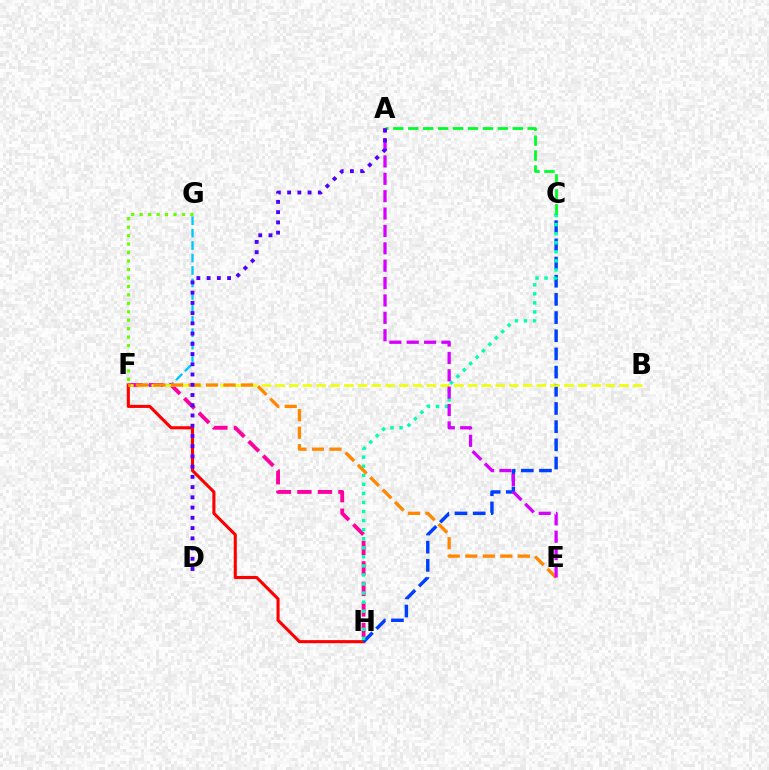{('F', 'G'): [{'color': '#00c7ff', 'line_style': 'dashed', 'thickness': 1.69}, {'color': '#66ff00', 'line_style': 'dotted', 'thickness': 2.3}], ('F', 'H'): [{'color': '#ff0000', 'line_style': 'solid', 'thickness': 2.23}, {'color': '#ff00a0', 'line_style': 'dashed', 'thickness': 2.79}], ('C', 'H'): [{'color': '#003fff', 'line_style': 'dashed', 'thickness': 2.47}, {'color': '#00ffaf', 'line_style': 'dotted', 'thickness': 2.46}], ('B', 'F'): [{'color': '#eeff00', 'line_style': 'dashed', 'thickness': 1.87}], ('E', 'F'): [{'color': '#ff8800', 'line_style': 'dashed', 'thickness': 2.38}], ('A', 'C'): [{'color': '#00ff27', 'line_style': 'dashed', 'thickness': 2.03}], ('A', 'E'): [{'color': '#d600ff', 'line_style': 'dashed', 'thickness': 2.36}], ('A', 'D'): [{'color': '#4f00ff', 'line_style': 'dotted', 'thickness': 2.78}]}